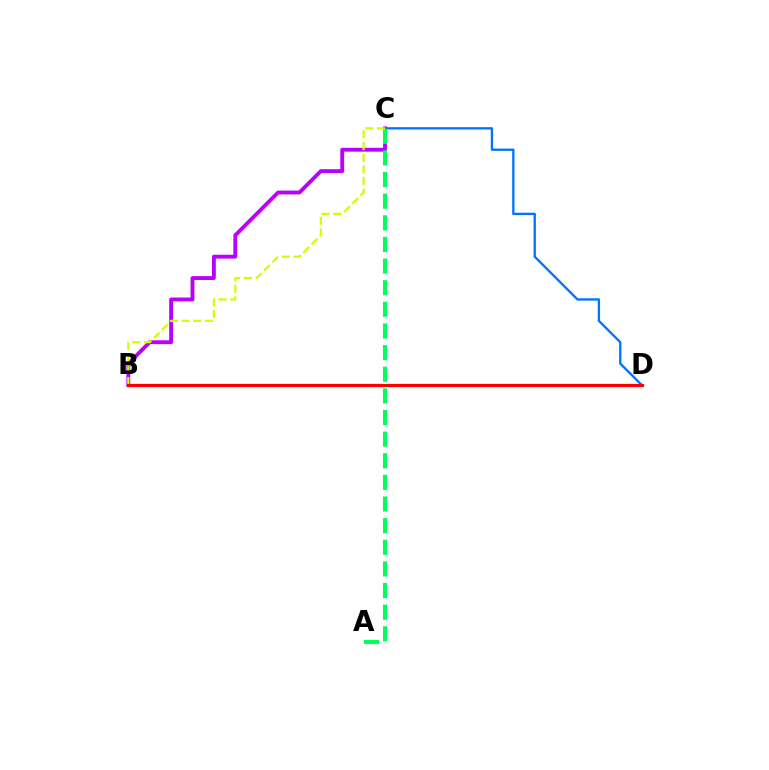{('B', 'C'): [{'color': '#b900ff', 'line_style': 'solid', 'thickness': 2.78}, {'color': '#d1ff00', 'line_style': 'dashed', 'thickness': 1.59}], ('C', 'D'): [{'color': '#0074ff', 'line_style': 'solid', 'thickness': 1.68}], ('A', 'C'): [{'color': '#00ff5c', 'line_style': 'dashed', 'thickness': 2.94}], ('B', 'D'): [{'color': '#ff0000', 'line_style': 'solid', 'thickness': 2.32}]}